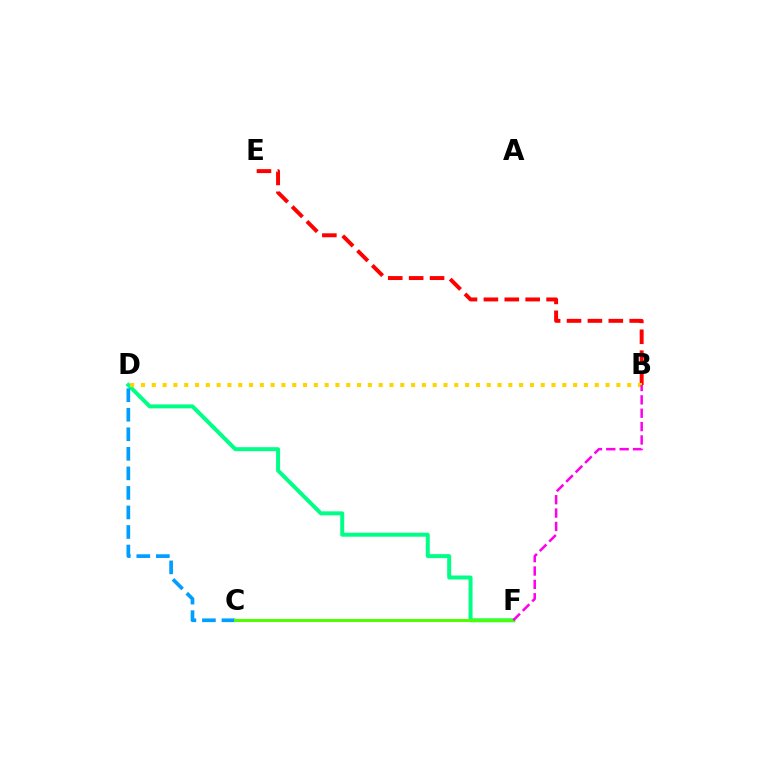{('B', 'E'): [{'color': '#ff0000', 'line_style': 'dashed', 'thickness': 2.84}], ('D', 'F'): [{'color': '#00ff86', 'line_style': 'solid', 'thickness': 2.86}], ('B', 'D'): [{'color': '#ffd500', 'line_style': 'dotted', 'thickness': 2.94}], ('C', 'F'): [{'color': '#3700ff', 'line_style': 'solid', 'thickness': 2.14}, {'color': '#4fff00', 'line_style': 'solid', 'thickness': 2.18}], ('C', 'D'): [{'color': '#009eff', 'line_style': 'dashed', 'thickness': 2.65}], ('B', 'F'): [{'color': '#ff00ed', 'line_style': 'dashed', 'thickness': 1.82}]}